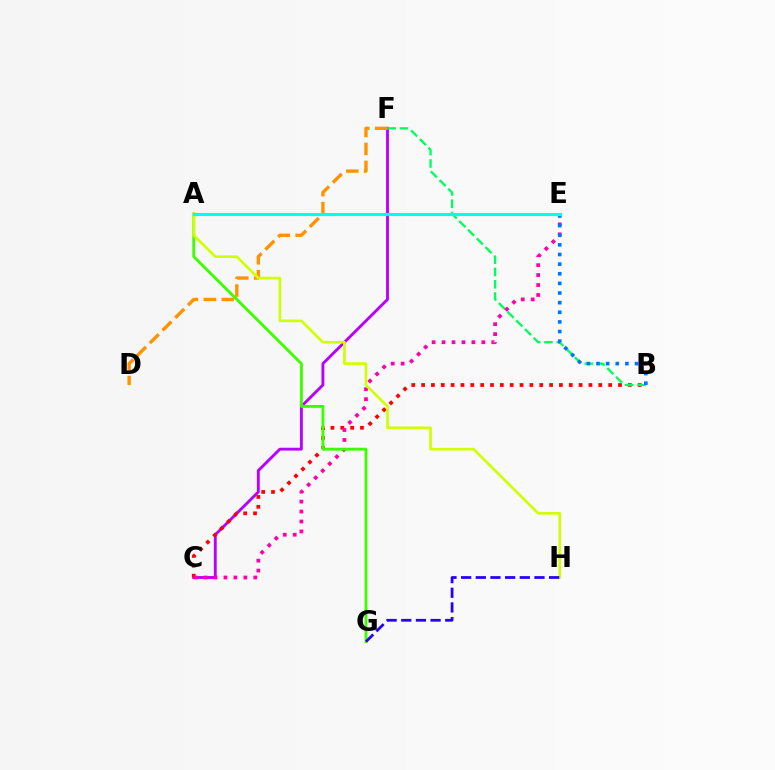{('C', 'F'): [{'color': '#b900ff', 'line_style': 'solid', 'thickness': 2.06}], ('D', 'F'): [{'color': '#ff9400', 'line_style': 'dashed', 'thickness': 2.44}], ('B', 'C'): [{'color': '#ff0000', 'line_style': 'dotted', 'thickness': 2.67}], ('B', 'F'): [{'color': '#00ff5c', 'line_style': 'dashed', 'thickness': 1.67}], ('C', 'E'): [{'color': '#ff00ac', 'line_style': 'dotted', 'thickness': 2.7}], ('A', 'G'): [{'color': '#3dff00', 'line_style': 'solid', 'thickness': 2.06}], ('B', 'E'): [{'color': '#0074ff', 'line_style': 'dotted', 'thickness': 2.62}], ('A', 'H'): [{'color': '#d1ff00', 'line_style': 'solid', 'thickness': 1.92}], ('G', 'H'): [{'color': '#2500ff', 'line_style': 'dashed', 'thickness': 1.99}], ('A', 'E'): [{'color': '#00fff6', 'line_style': 'solid', 'thickness': 2.23}]}